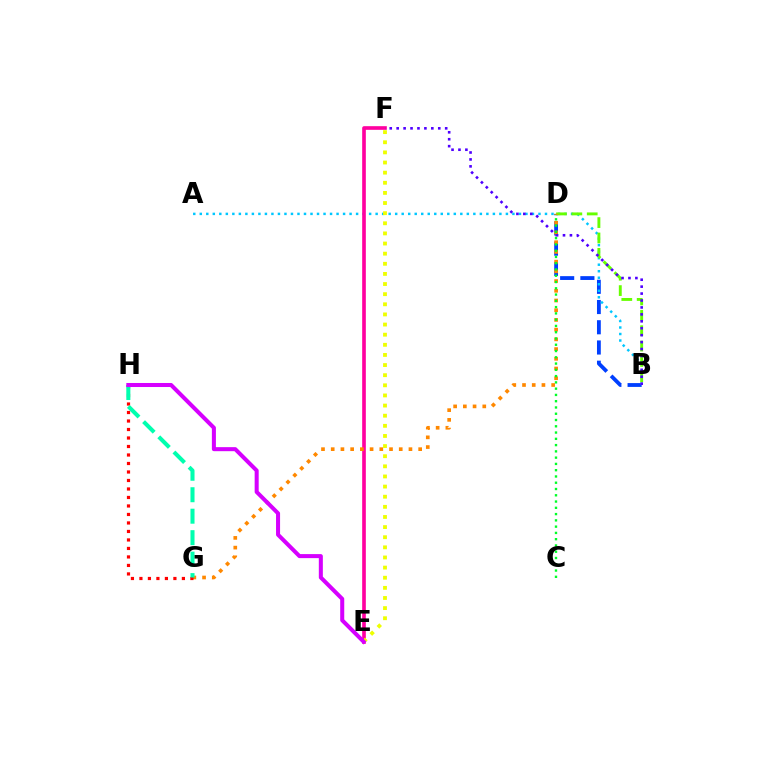{('B', 'D'): [{'color': '#003fff', 'line_style': 'dashed', 'thickness': 2.75}, {'color': '#66ff00', 'line_style': 'dashed', 'thickness': 2.09}], ('A', 'B'): [{'color': '#00c7ff', 'line_style': 'dotted', 'thickness': 1.77}], ('E', 'F'): [{'color': '#ff00a0', 'line_style': 'solid', 'thickness': 2.63}, {'color': '#eeff00', 'line_style': 'dotted', 'thickness': 2.75}], ('D', 'G'): [{'color': '#ff8800', 'line_style': 'dotted', 'thickness': 2.64}], ('G', 'H'): [{'color': '#ff0000', 'line_style': 'dotted', 'thickness': 2.31}, {'color': '#00ffaf', 'line_style': 'dashed', 'thickness': 2.92}], ('B', 'F'): [{'color': '#4f00ff', 'line_style': 'dotted', 'thickness': 1.88}], ('C', 'D'): [{'color': '#00ff27', 'line_style': 'dotted', 'thickness': 1.7}], ('E', 'H'): [{'color': '#d600ff', 'line_style': 'solid', 'thickness': 2.9}]}